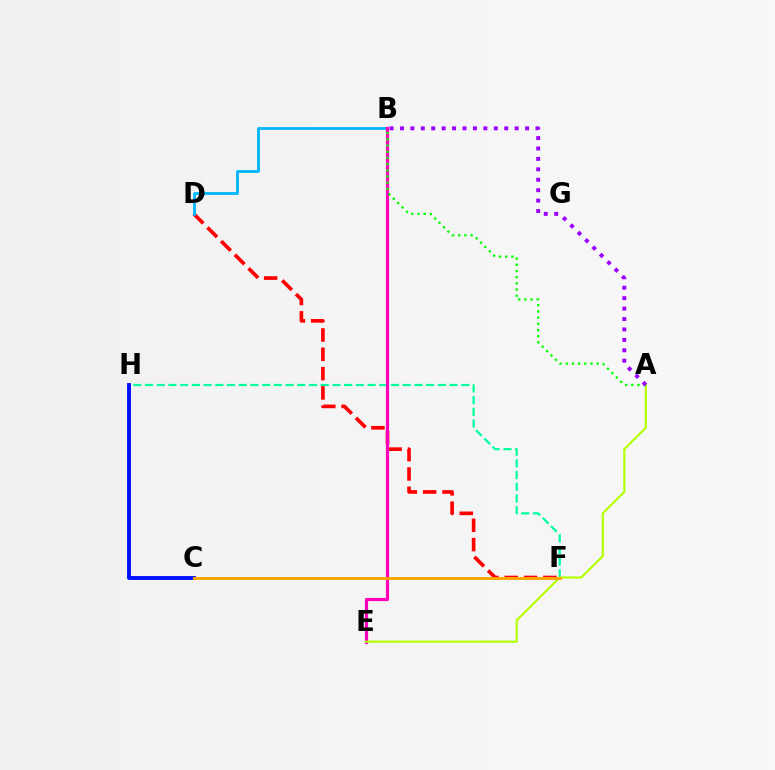{('F', 'H'): [{'color': '#00ff9d', 'line_style': 'dashed', 'thickness': 1.59}], ('D', 'F'): [{'color': '#ff0000', 'line_style': 'dashed', 'thickness': 2.62}], ('C', 'H'): [{'color': '#0010ff', 'line_style': 'solid', 'thickness': 2.8}], ('B', 'D'): [{'color': '#00b5ff', 'line_style': 'solid', 'thickness': 2.0}], ('B', 'E'): [{'color': '#ff00bd', 'line_style': 'solid', 'thickness': 2.28}], ('A', 'E'): [{'color': '#b3ff00', 'line_style': 'solid', 'thickness': 1.54}], ('C', 'F'): [{'color': '#ffa500', 'line_style': 'solid', 'thickness': 2.08}], ('A', 'B'): [{'color': '#08ff00', 'line_style': 'dotted', 'thickness': 1.68}, {'color': '#9b00ff', 'line_style': 'dotted', 'thickness': 2.83}]}